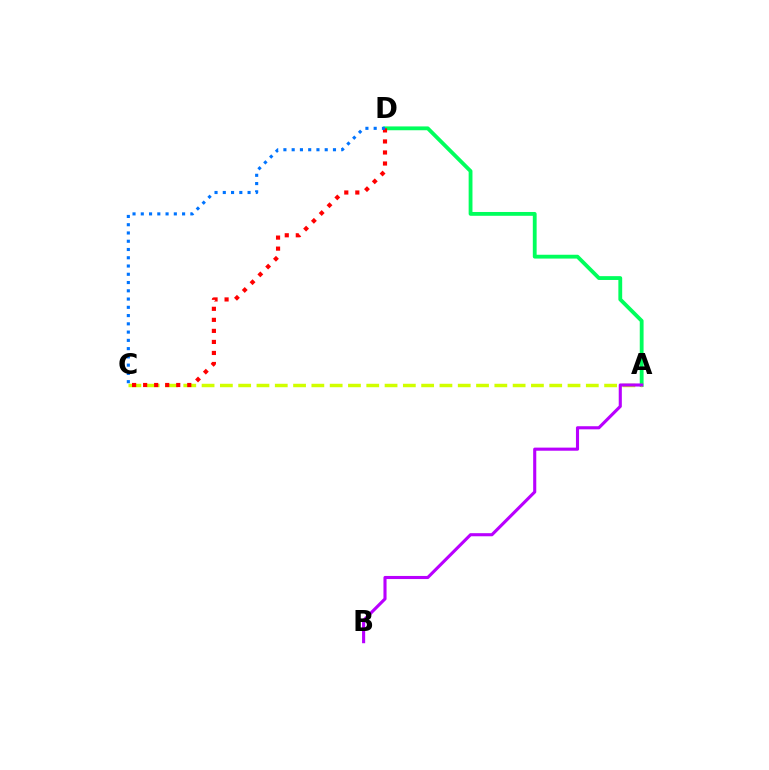{('A', 'D'): [{'color': '#00ff5c', 'line_style': 'solid', 'thickness': 2.75}], ('A', 'C'): [{'color': '#d1ff00', 'line_style': 'dashed', 'thickness': 2.49}], ('C', 'D'): [{'color': '#ff0000', 'line_style': 'dotted', 'thickness': 3.0}, {'color': '#0074ff', 'line_style': 'dotted', 'thickness': 2.24}], ('A', 'B'): [{'color': '#b900ff', 'line_style': 'solid', 'thickness': 2.23}]}